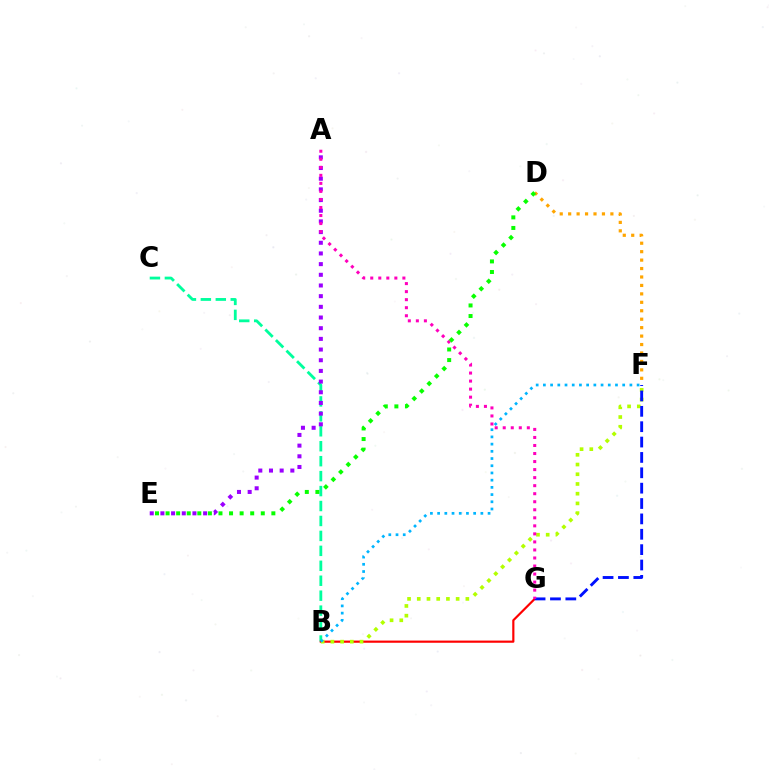{('D', 'F'): [{'color': '#ffa500', 'line_style': 'dotted', 'thickness': 2.29}], ('B', 'C'): [{'color': '#00ff9d', 'line_style': 'dashed', 'thickness': 2.03}], ('B', 'G'): [{'color': '#ff0000', 'line_style': 'solid', 'thickness': 1.57}], ('B', 'F'): [{'color': '#b3ff00', 'line_style': 'dotted', 'thickness': 2.64}, {'color': '#00b5ff', 'line_style': 'dotted', 'thickness': 1.96}], ('A', 'E'): [{'color': '#9b00ff', 'line_style': 'dotted', 'thickness': 2.9}], ('F', 'G'): [{'color': '#0010ff', 'line_style': 'dashed', 'thickness': 2.09}], ('A', 'G'): [{'color': '#ff00bd', 'line_style': 'dotted', 'thickness': 2.18}], ('D', 'E'): [{'color': '#08ff00', 'line_style': 'dotted', 'thickness': 2.87}]}